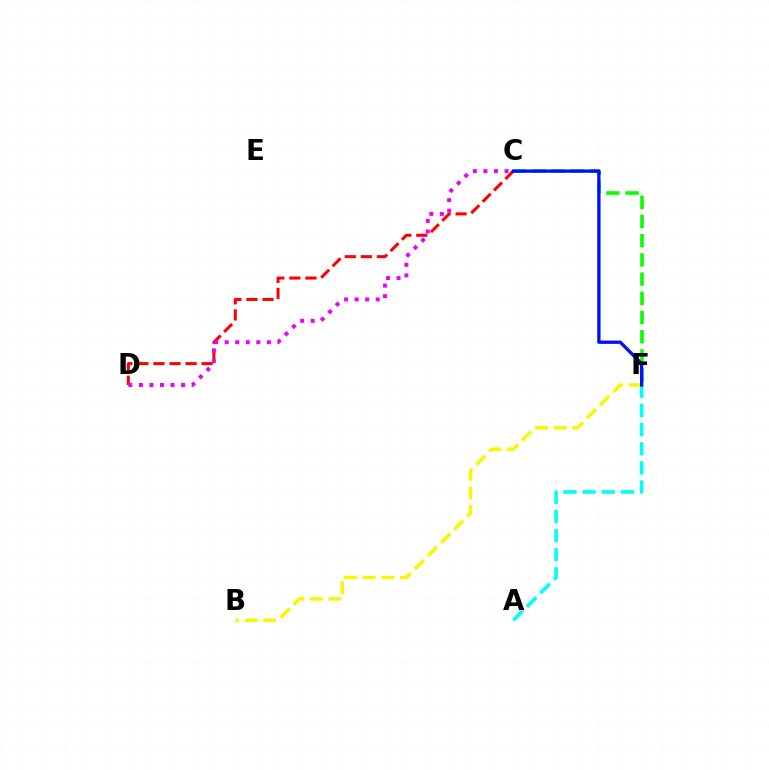{('C', 'F'): [{'color': '#08ff00', 'line_style': 'dashed', 'thickness': 2.61}, {'color': '#0010ff', 'line_style': 'solid', 'thickness': 2.38}], ('A', 'F'): [{'color': '#00fff6', 'line_style': 'dashed', 'thickness': 2.6}], ('B', 'F'): [{'color': '#fcf500', 'line_style': 'dashed', 'thickness': 2.52}], ('C', 'D'): [{'color': '#ff0000', 'line_style': 'dashed', 'thickness': 2.18}, {'color': '#ee00ff', 'line_style': 'dotted', 'thickness': 2.87}]}